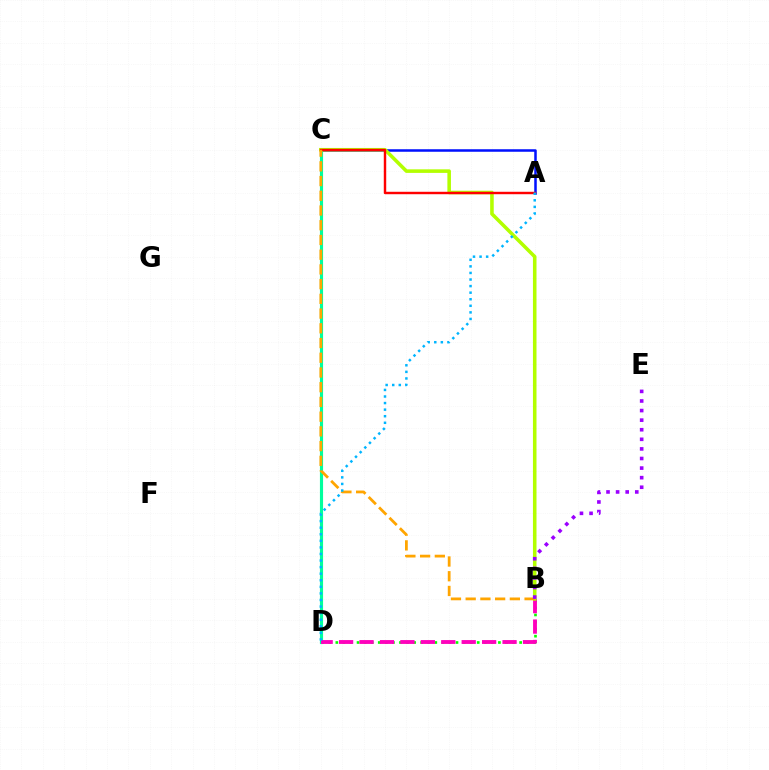{('A', 'C'): [{'color': '#0010ff', 'line_style': 'solid', 'thickness': 1.81}, {'color': '#ff0000', 'line_style': 'solid', 'thickness': 1.75}], ('B', 'D'): [{'color': '#08ff00', 'line_style': 'dotted', 'thickness': 1.92}, {'color': '#ff00bd', 'line_style': 'dashed', 'thickness': 2.78}], ('C', 'D'): [{'color': '#00ff9d', 'line_style': 'solid', 'thickness': 2.26}], ('B', 'C'): [{'color': '#b3ff00', 'line_style': 'solid', 'thickness': 2.57}, {'color': '#ffa500', 'line_style': 'dashed', 'thickness': 2.0}], ('A', 'D'): [{'color': '#00b5ff', 'line_style': 'dotted', 'thickness': 1.79}], ('B', 'E'): [{'color': '#9b00ff', 'line_style': 'dotted', 'thickness': 2.6}]}